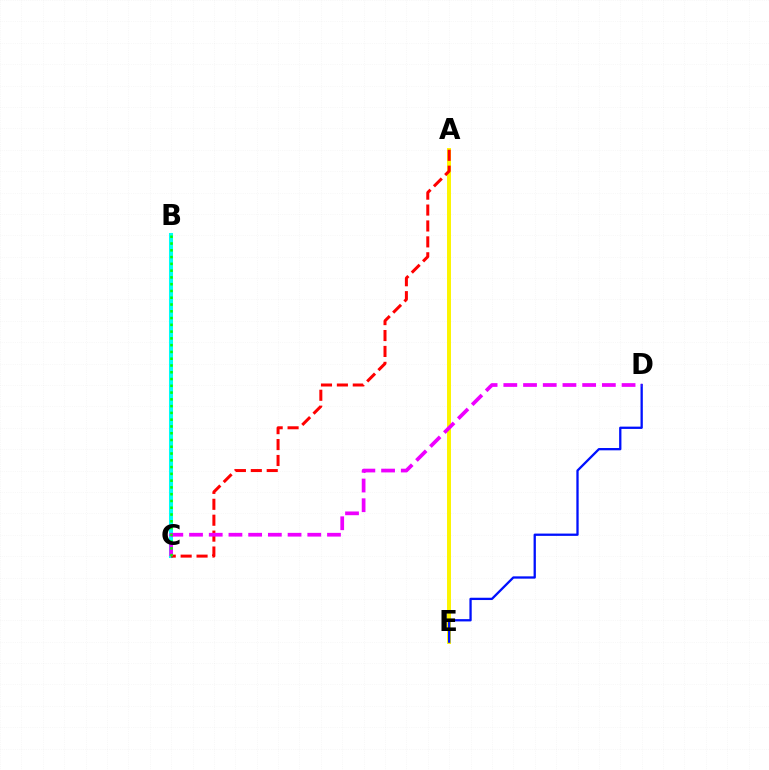{('A', 'E'): [{'color': '#fcf500', 'line_style': 'solid', 'thickness': 2.85}], ('B', 'C'): [{'color': '#00fff6', 'line_style': 'solid', 'thickness': 2.9}, {'color': '#08ff00', 'line_style': 'dotted', 'thickness': 1.84}], ('A', 'C'): [{'color': '#ff0000', 'line_style': 'dashed', 'thickness': 2.16}], ('D', 'E'): [{'color': '#0010ff', 'line_style': 'solid', 'thickness': 1.65}], ('C', 'D'): [{'color': '#ee00ff', 'line_style': 'dashed', 'thickness': 2.68}]}